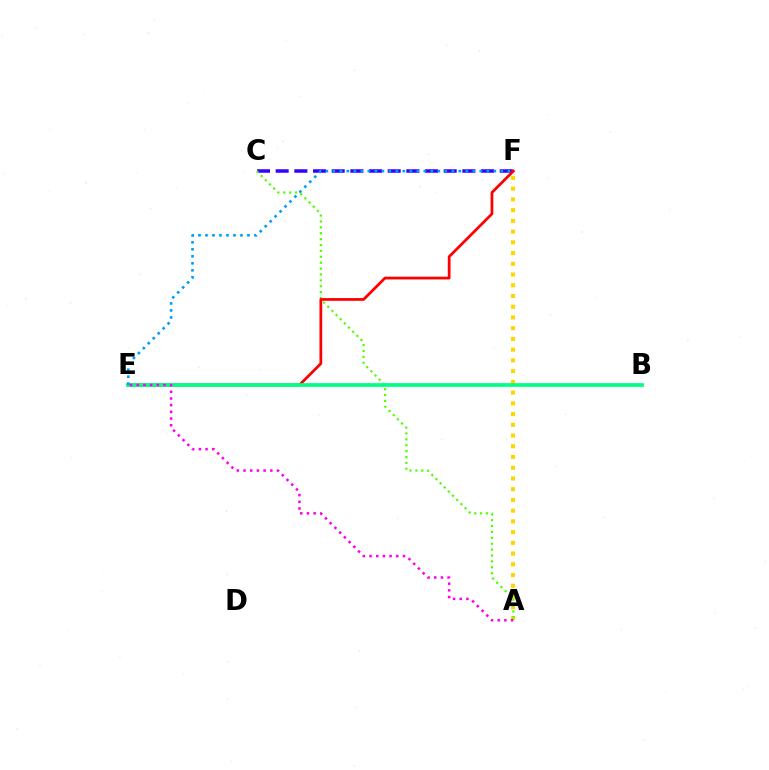{('A', 'F'): [{'color': '#ffd500', 'line_style': 'dotted', 'thickness': 2.92}], ('C', 'F'): [{'color': '#3700ff', 'line_style': 'dashed', 'thickness': 2.54}], ('A', 'C'): [{'color': '#4fff00', 'line_style': 'dotted', 'thickness': 1.6}], ('E', 'F'): [{'color': '#ff0000', 'line_style': 'solid', 'thickness': 1.98}, {'color': '#009eff', 'line_style': 'dotted', 'thickness': 1.9}], ('B', 'E'): [{'color': '#00ff86', 'line_style': 'solid', 'thickness': 2.68}], ('A', 'E'): [{'color': '#ff00ed', 'line_style': 'dotted', 'thickness': 1.82}]}